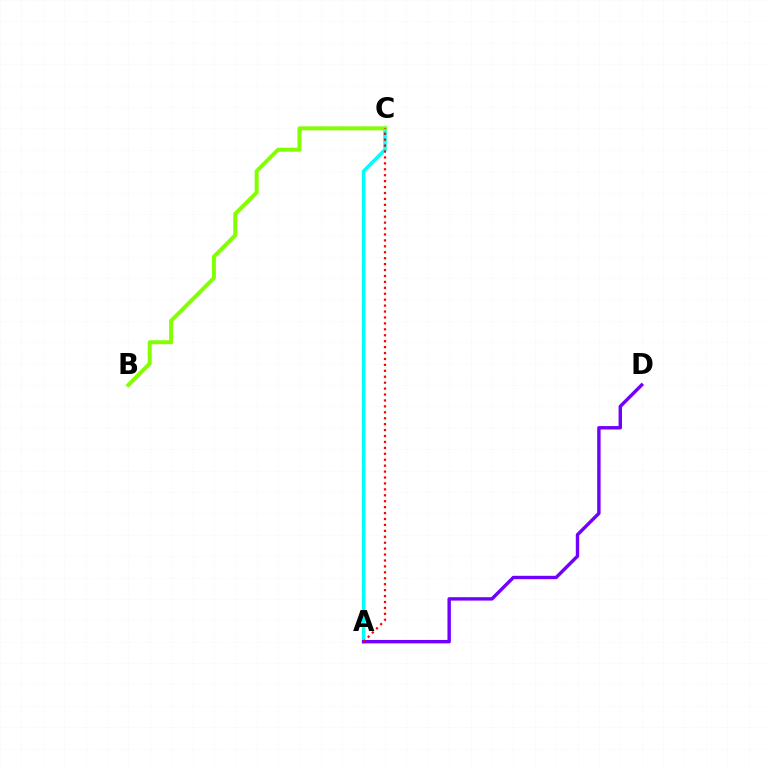{('A', 'C'): [{'color': '#00fff6', 'line_style': 'solid', 'thickness': 2.54}, {'color': '#ff0000', 'line_style': 'dotted', 'thickness': 1.61}], ('A', 'D'): [{'color': '#7200ff', 'line_style': 'solid', 'thickness': 2.46}], ('B', 'C'): [{'color': '#84ff00', 'line_style': 'solid', 'thickness': 2.87}]}